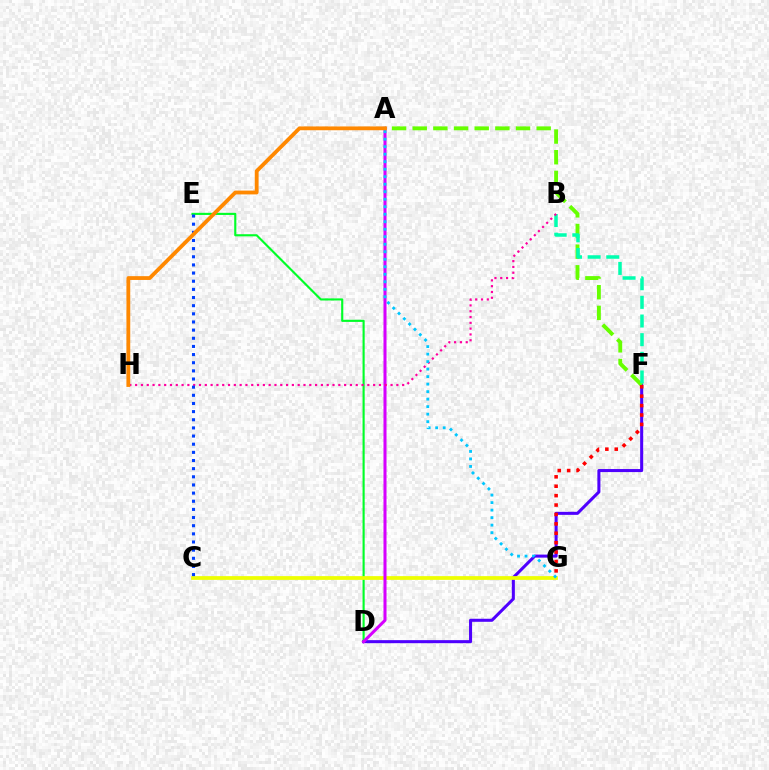{('D', 'F'): [{'color': '#4f00ff', 'line_style': 'solid', 'thickness': 2.19}], ('D', 'E'): [{'color': '#00ff27', 'line_style': 'solid', 'thickness': 1.53}], ('A', 'F'): [{'color': '#66ff00', 'line_style': 'dashed', 'thickness': 2.81}], ('C', 'G'): [{'color': '#eeff00', 'line_style': 'solid', 'thickness': 2.7}], ('F', 'G'): [{'color': '#ff0000', 'line_style': 'dotted', 'thickness': 2.56}], ('A', 'D'): [{'color': '#d600ff', 'line_style': 'solid', 'thickness': 2.19}], ('B', 'F'): [{'color': '#00ffaf', 'line_style': 'dashed', 'thickness': 2.53}], ('B', 'H'): [{'color': '#ff00a0', 'line_style': 'dotted', 'thickness': 1.58}], ('C', 'E'): [{'color': '#003fff', 'line_style': 'dotted', 'thickness': 2.21}], ('A', 'G'): [{'color': '#00c7ff', 'line_style': 'dotted', 'thickness': 2.04}], ('A', 'H'): [{'color': '#ff8800', 'line_style': 'solid', 'thickness': 2.74}]}